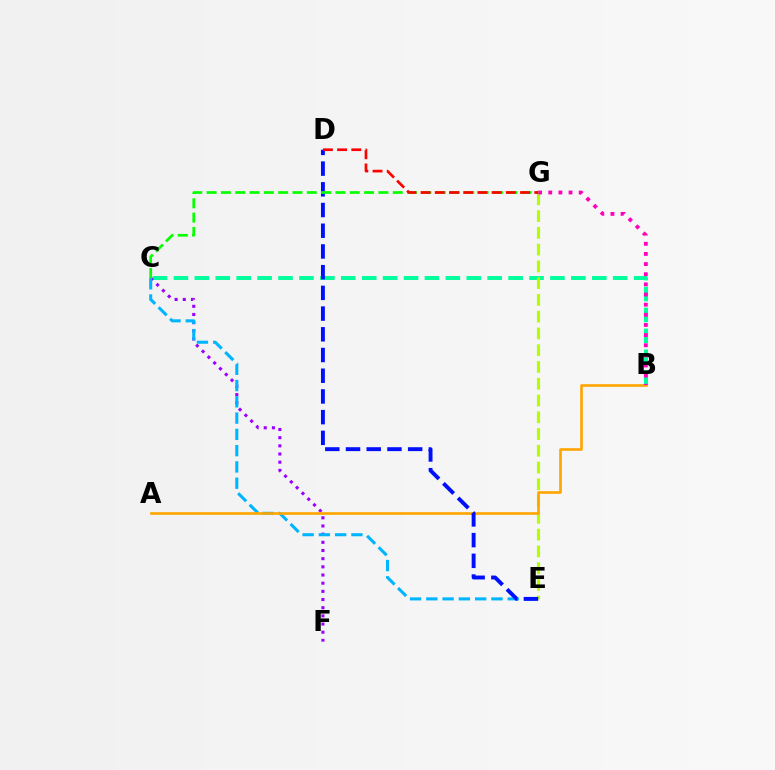{('B', 'C'): [{'color': '#00ff9d', 'line_style': 'dashed', 'thickness': 2.84}], ('C', 'F'): [{'color': '#9b00ff', 'line_style': 'dotted', 'thickness': 2.22}], ('E', 'G'): [{'color': '#b3ff00', 'line_style': 'dashed', 'thickness': 2.28}], ('C', 'E'): [{'color': '#00b5ff', 'line_style': 'dashed', 'thickness': 2.21}], ('A', 'B'): [{'color': '#ffa500', 'line_style': 'solid', 'thickness': 1.9}], ('D', 'E'): [{'color': '#0010ff', 'line_style': 'dashed', 'thickness': 2.81}], ('B', 'G'): [{'color': '#ff00bd', 'line_style': 'dotted', 'thickness': 2.76}], ('C', 'G'): [{'color': '#08ff00', 'line_style': 'dashed', 'thickness': 1.95}], ('D', 'G'): [{'color': '#ff0000', 'line_style': 'dashed', 'thickness': 1.93}]}